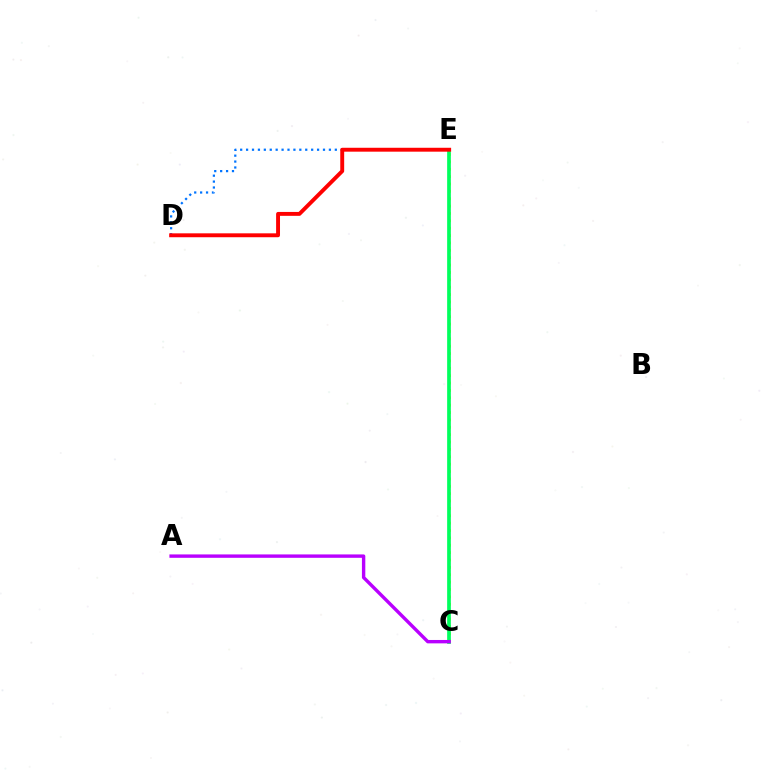{('D', 'E'): [{'color': '#0074ff', 'line_style': 'dotted', 'thickness': 1.61}, {'color': '#ff0000', 'line_style': 'solid', 'thickness': 2.81}], ('C', 'E'): [{'color': '#d1ff00', 'line_style': 'dotted', 'thickness': 2.0}, {'color': '#00ff5c', 'line_style': 'solid', 'thickness': 2.67}], ('A', 'C'): [{'color': '#b900ff', 'line_style': 'solid', 'thickness': 2.44}]}